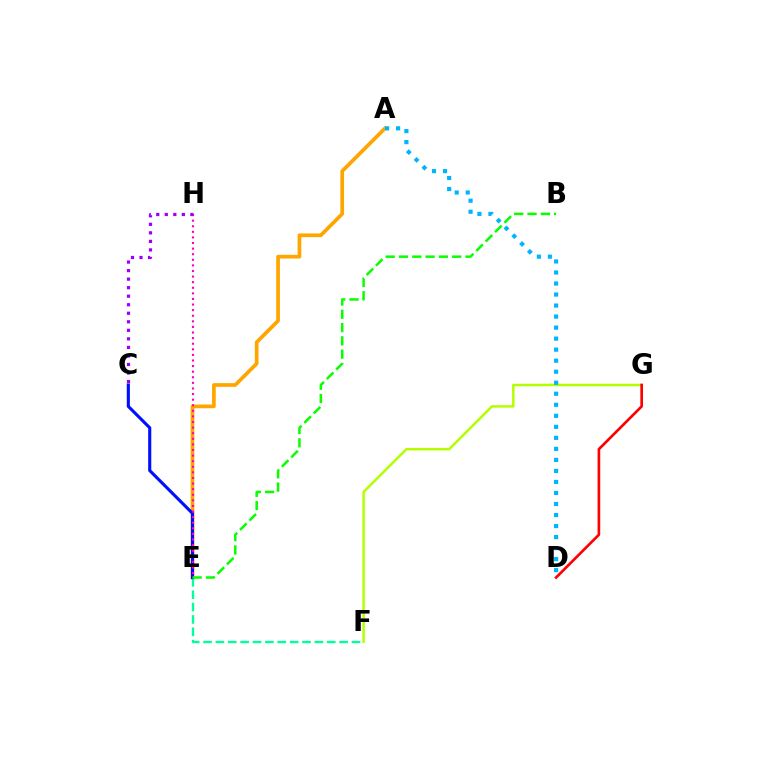{('A', 'E'): [{'color': '#ffa500', 'line_style': 'solid', 'thickness': 2.67}], ('E', 'F'): [{'color': '#00ff9d', 'line_style': 'dashed', 'thickness': 1.68}], ('F', 'G'): [{'color': '#b3ff00', 'line_style': 'solid', 'thickness': 1.79}], ('C', 'E'): [{'color': '#0010ff', 'line_style': 'solid', 'thickness': 2.25}], ('E', 'H'): [{'color': '#ff00bd', 'line_style': 'dotted', 'thickness': 1.52}], ('D', 'G'): [{'color': '#ff0000', 'line_style': 'solid', 'thickness': 1.92}], ('A', 'D'): [{'color': '#00b5ff', 'line_style': 'dotted', 'thickness': 3.0}], ('B', 'E'): [{'color': '#08ff00', 'line_style': 'dashed', 'thickness': 1.81}], ('C', 'H'): [{'color': '#9b00ff', 'line_style': 'dotted', 'thickness': 2.32}]}